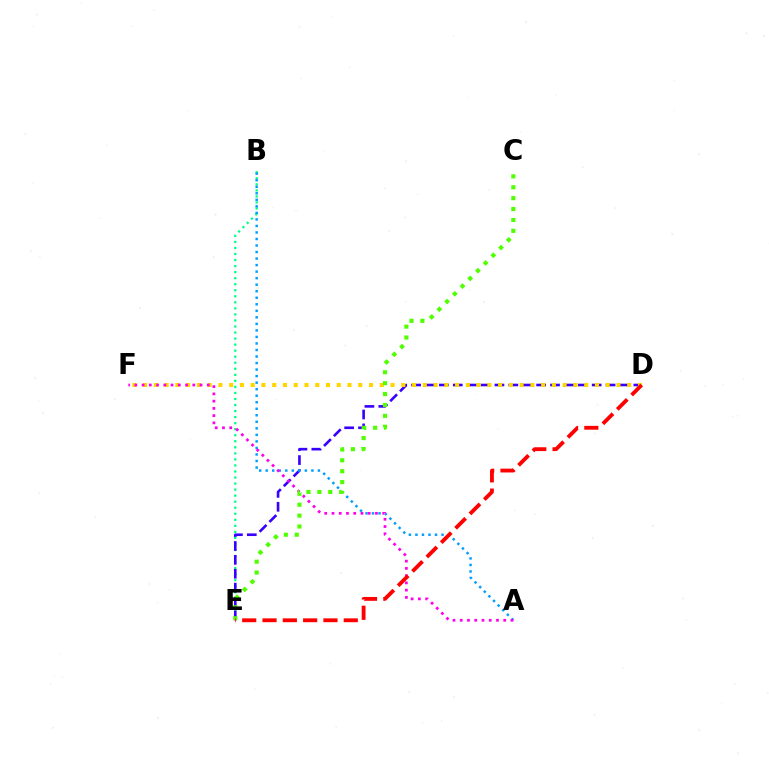{('B', 'E'): [{'color': '#00ff86', 'line_style': 'dotted', 'thickness': 1.64}], ('D', 'E'): [{'color': '#3700ff', 'line_style': 'dashed', 'thickness': 1.89}, {'color': '#ff0000', 'line_style': 'dashed', 'thickness': 2.76}], ('D', 'F'): [{'color': '#ffd500', 'line_style': 'dotted', 'thickness': 2.92}], ('A', 'B'): [{'color': '#009eff', 'line_style': 'dotted', 'thickness': 1.77}], ('A', 'F'): [{'color': '#ff00ed', 'line_style': 'dotted', 'thickness': 1.97}], ('C', 'E'): [{'color': '#4fff00', 'line_style': 'dotted', 'thickness': 2.96}]}